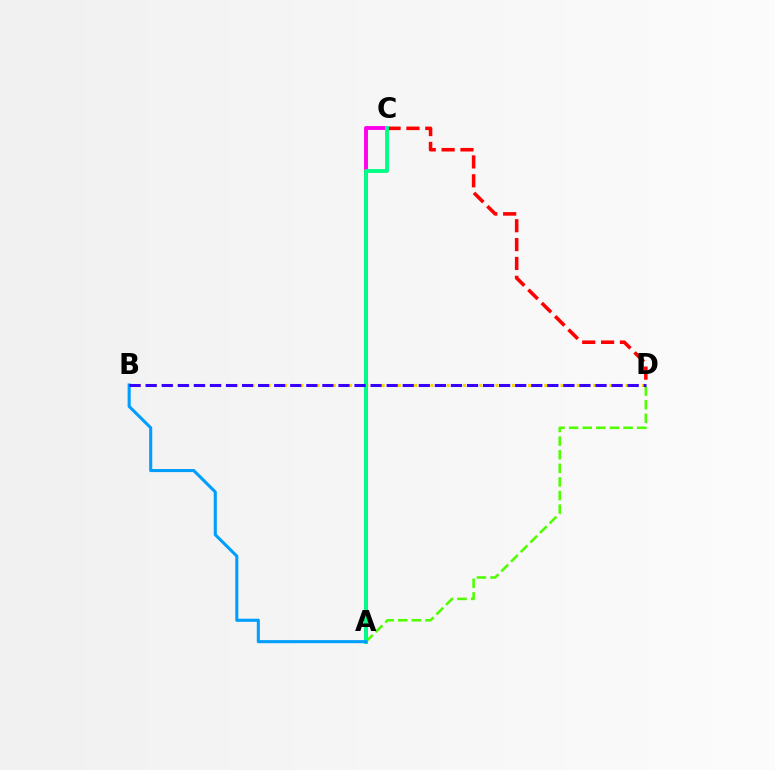{('C', 'D'): [{'color': '#ff0000', 'line_style': 'dashed', 'thickness': 2.56}], ('A', 'D'): [{'color': '#4fff00', 'line_style': 'dashed', 'thickness': 1.85}], ('B', 'D'): [{'color': '#ffd500', 'line_style': 'dotted', 'thickness': 2.21}, {'color': '#3700ff', 'line_style': 'dashed', 'thickness': 2.18}], ('A', 'C'): [{'color': '#ff00ed', 'line_style': 'solid', 'thickness': 2.8}, {'color': '#00ff86', 'line_style': 'solid', 'thickness': 2.79}], ('A', 'B'): [{'color': '#009eff', 'line_style': 'solid', 'thickness': 2.21}]}